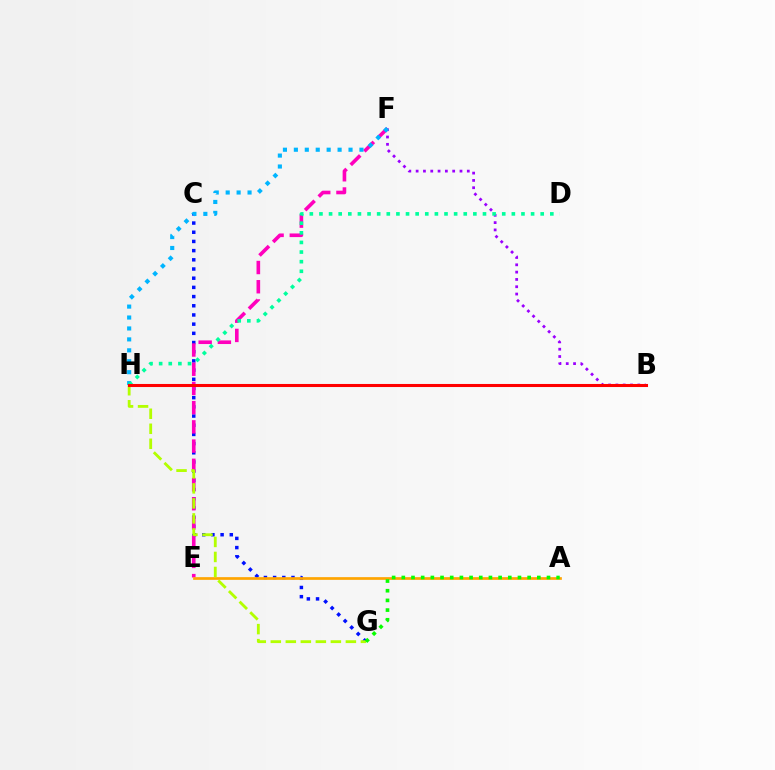{('B', 'F'): [{'color': '#9b00ff', 'line_style': 'dotted', 'thickness': 1.99}], ('C', 'G'): [{'color': '#0010ff', 'line_style': 'dotted', 'thickness': 2.5}], ('E', 'F'): [{'color': '#ff00bd', 'line_style': 'dashed', 'thickness': 2.61}], ('A', 'E'): [{'color': '#ffa500', 'line_style': 'solid', 'thickness': 1.95}], ('F', 'H'): [{'color': '#00b5ff', 'line_style': 'dotted', 'thickness': 2.97}], ('G', 'H'): [{'color': '#b3ff00', 'line_style': 'dashed', 'thickness': 2.04}], ('A', 'G'): [{'color': '#08ff00', 'line_style': 'dotted', 'thickness': 2.63}], ('D', 'H'): [{'color': '#00ff9d', 'line_style': 'dotted', 'thickness': 2.61}], ('B', 'H'): [{'color': '#ff0000', 'line_style': 'solid', 'thickness': 2.21}]}